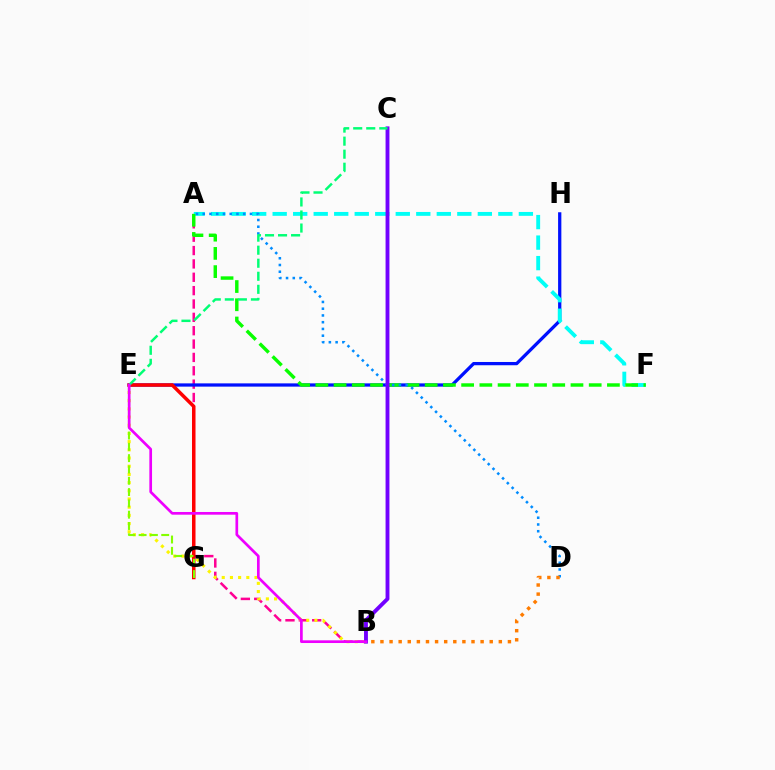{('A', 'B'): [{'color': '#ff0094', 'line_style': 'dashed', 'thickness': 1.81}], ('E', 'H'): [{'color': '#0010ff', 'line_style': 'solid', 'thickness': 2.35}], ('B', 'E'): [{'color': '#fcf500', 'line_style': 'dotted', 'thickness': 2.23}, {'color': '#ee00ff', 'line_style': 'solid', 'thickness': 1.94}], ('A', 'F'): [{'color': '#00fff6', 'line_style': 'dashed', 'thickness': 2.79}, {'color': '#08ff00', 'line_style': 'dashed', 'thickness': 2.48}], ('E', 'G'): [{'color': '#ff0000', 'line_style': 'solid', 'thickness': 2.53}, {'color': '#84ff00', 'line_style': 'dashed', 'thickness': 1.54}], ('A', 'D'): [{'color': '#008cff', 'line_style': 'dotted', 'thickness': 1.83}], ('B', 'C'): [{'color': '#7200ff', 'line_style': 'solid', 'thickness': 2.79}], ('C', 'E'): [{'color': '#00ff74', 'line_style': 'dashed', 'thickness': 1.77}], ('B', 'D'): [{'color': '#ff7c00', 'line_style': 'dotted', 'thickness': 2.47}]}